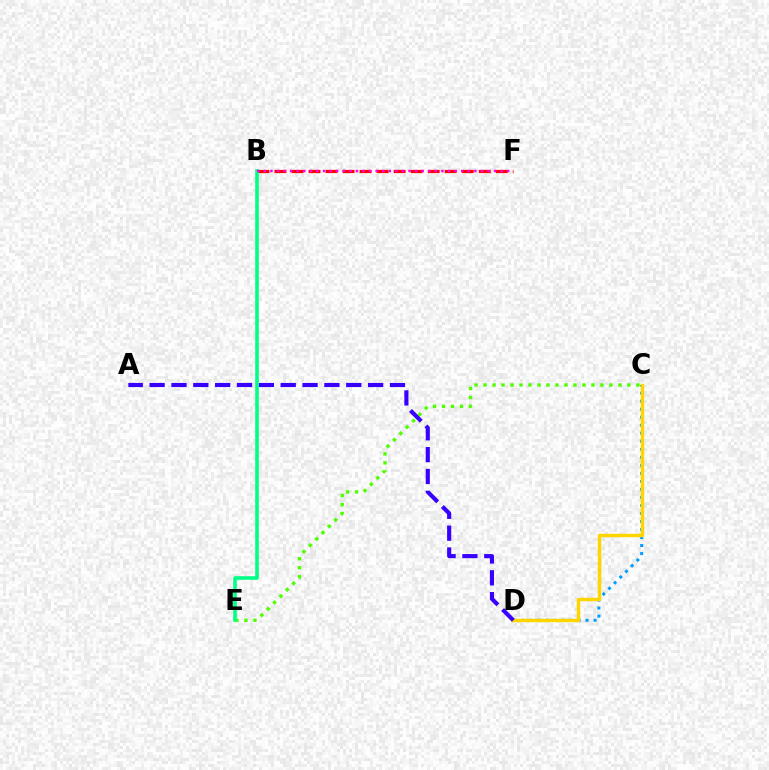{('C', 'D'): [{'color': '#009eff', 'line_style': 'dotted', 'thickness': 2.18}, {'color': '#ffd500', 'line_style': 'solid', 'thickness': 2.48}], ('C', 'E'): [{'color': '#4fff00', 'line_style': 'dotted', 'thickness': 2.44}], ('B', 'F'): [{'color': '#ff0000', 'line_style': 'dashed', 'thickness': 2.31}, {'color': '#ff00ed', 'line_style': 'dotted', 'thickness': 1.79}], ('A', 'D'): [{'color': '#3700ff', 'line_style': 'dashed', 'thickness': 2.97}], ('B', 'E'): [{'color': '#00ff86', 'line_style': 'solid', 'thickness': 2.58}]}